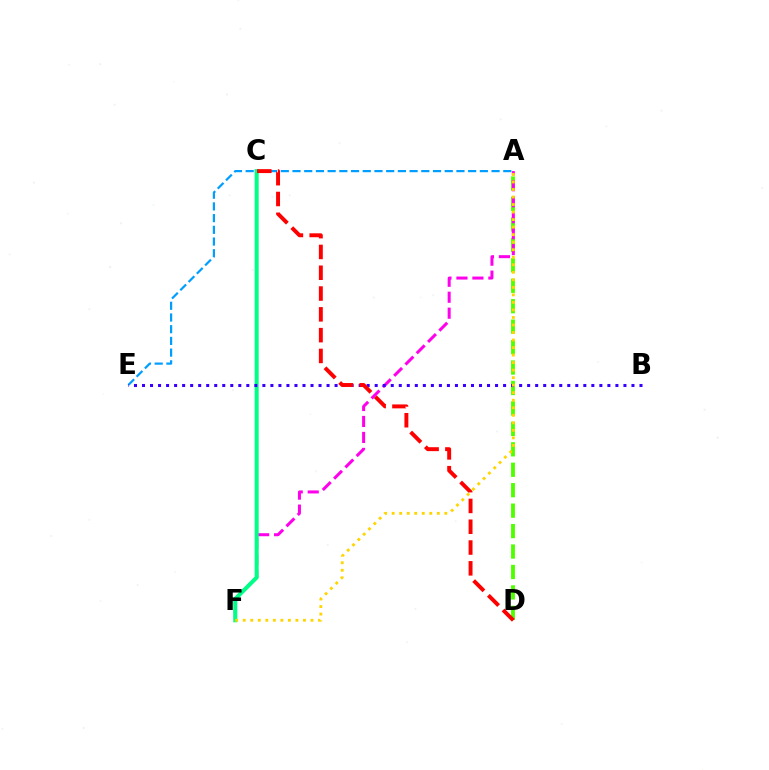{('A', 'D'): [{'color': '#4fff00', 'line_style': 'dashed', 'thickness': 2.78}], ('A', 'F'): [{'color': '#ff00ed', 'line_style': 'dashed', 'thickness': 2.17}, {'color': '#ffd500', 'line_style': 'dotted', 'thickness': 2.04}], ('A', 'E'): [{'color': '#009eff', 'line_style': 'dashed', 'thickness': 1.59}], ('C', 'F'): [{'color': '#00ff86', 'line_style': 'solid', 'thickness': 2.89}], ('B', 'E'): [{'color': '#3700ff', 'line_style': 'dotted', 'thickness': 2.18}], ('C', 'D'): [{'color': '#ff0000', 'line_style': 'dashed', 'thickness': 2.83}]}